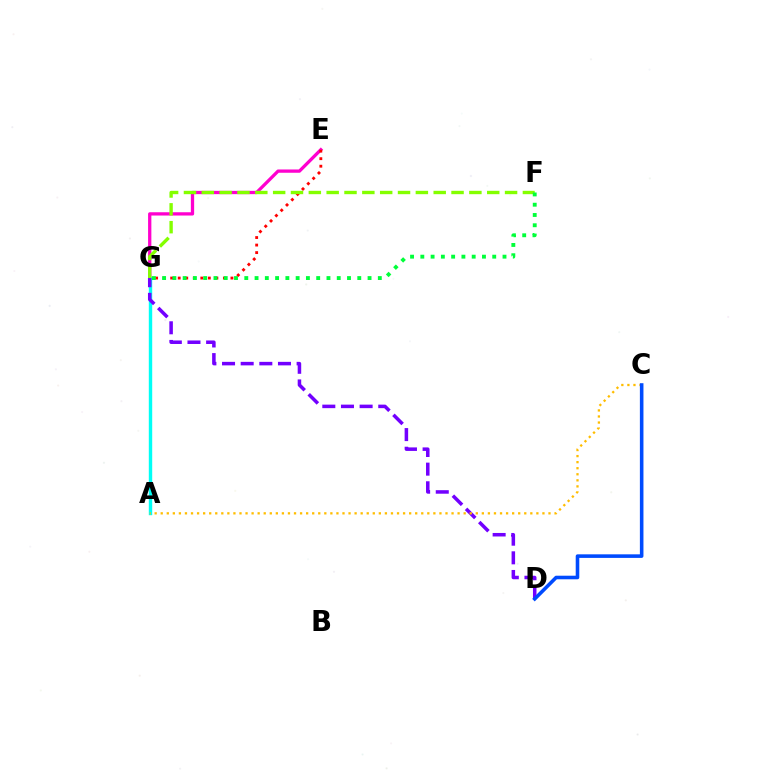{('E', 'G'): [{'color': '#ff00cf', 'line_style': 'solid', 'thickness': 2.36}, {'color': '#ff0000', 'line_style': 'dotted', 'thickness': 2.05}], ('A', 'G'): [{'color': '#00fff6', 'line_style': 'solid', 'thickness': 2.45}], ('F', 'G'): [{'color': '#84ff00', 'line_style': 'dashed', 'thickness': 2.42}, {'color': '#00ff39', 'line_style': 'dotted', 'thickness': 2.79}], ('D', 'G'): [{'color': '#7200ff', 'line_style': 'dashed', 'thickness': 2.53}], ('A', 'C'): [{'color': '#ffbd00', 'line_style': 'dotted', 'thickness': 1.65}], ('C', 'D'): [{'color': '#004bff', 'line_style': 'solid', 'thickness': 2.57}]}